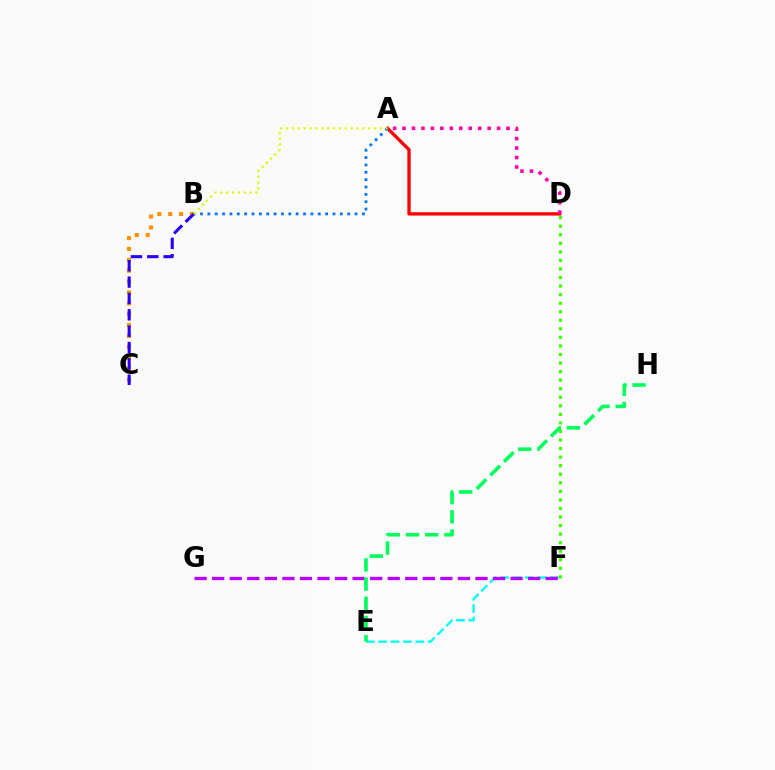{('D', 'F'): [{'color': '#3dff00', 'line_style': 'dotted', 'thickness': 2.32}], ('B', 'C'): [{'color': '#ff9400', 'line_style': 'dotted', 'thickness': 2.95}, {'color': '#2500ff', 'line_style': 'dashed', 'thickness': 2.22}], ('A', 'D'): [{'color': '#ff0000', 'line_style': 'solid', 'thickness': 2.4}, {'color': '#ff00ac', 'line_style': 'dotted', 'thickness': 2.57}], ('A', 'B'): [{'color': '#0074ff', 'line_style': 'dotted', 'thickness': 2.0}, {'color': '#d1ff00', 'line_style': 'dotted', 'thickness': 1.59}], ('E', 'F'): [{'color': '#00fff6', 'line_style': 'dashed', 'thickness': 1.68}], ('F', 'G'): [{'color': '#b900ff', 'line_style': 'dashed', 'thickness': 2.38}], ('E', 'H'): [{'color': '#00ff5c', 'line_style': 'dashed', 'thickness': 2.61}]}